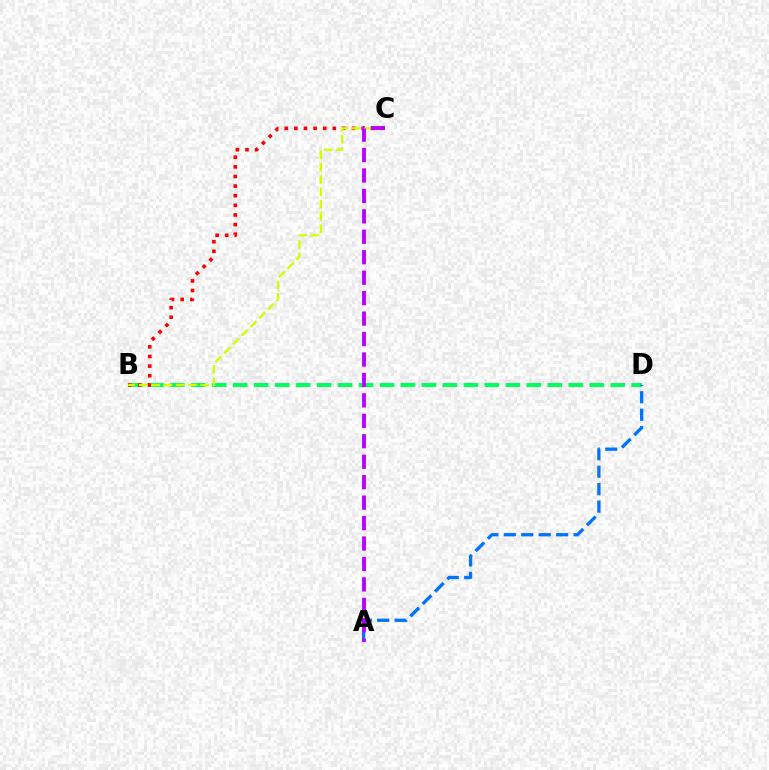{('B', 'D'): [{'color': '#00ff5c', 'line_style': 'dashed', 'thickness': 2.85}], ('B', 'C'): [{'color': '#ff0000', 'line_style': 'dotted', 'thickness': 2.61}, {'color': '#d1ff00', 'line_style': 'dashed', 'thickness': 1.68}], ('A', 'D'): [{'color': '#0074ff', 'line_style': 'dashed', 'thickness': 2.37}], ('A', 'C'): [{'color': '#b900ff', 'line_style': 'dashed', 'thickness': 2.78}]}